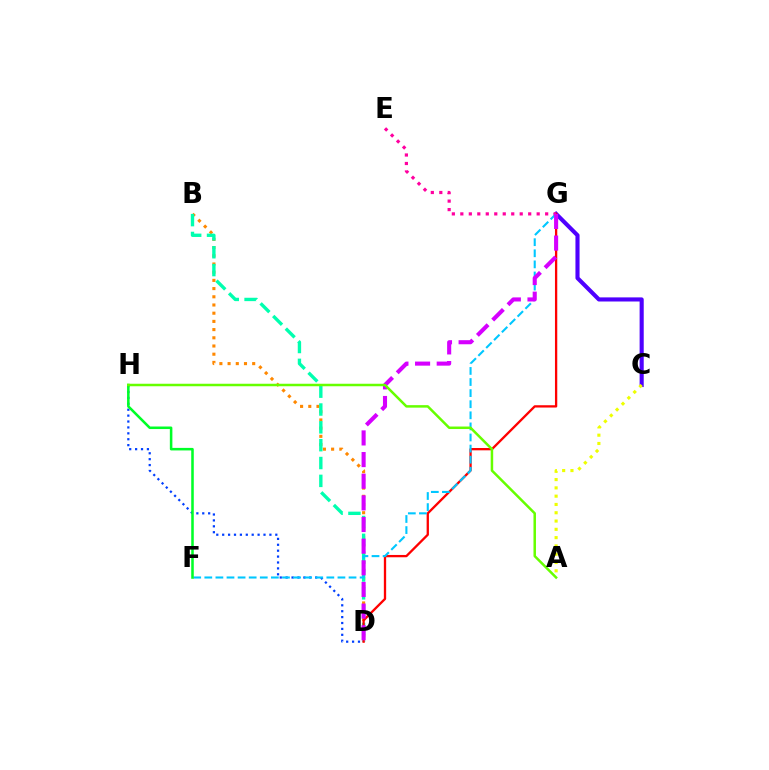{('C', 'G'): [{'color': '#4f00ff', 'line_style': 'solid', 'thickness': 2.96}], ('B', 'D'): [{'color': '#ff8800', 'line_style': 'dotted', 'thickness': 2.23}, {'color': '#00ffaf', 'line_style': 'dashed', 'thickness': 2.42}], ('A', 'C'): [{'color': '#eeff00', 'line_style': 'dotted', 'thickness': 2.25}], ('D', 'G'): [{'color': '#ff0000', 'line_style': 'solid', 'thickness': 1.66}, {'color': '#d600ff', 'line_style': 'dashed', 'thickness': 2.94}], ('D', 'H'): [{'color': '#003fff', 'line_style': 'dotted', 'thickness': 1.6}], ('F', 'G'): [{'color': '#00c7ff', 'line_style': 'dashed', 'thickness': 1.51}], ('E', 'G'): [{'color': '#ff00a0', 'line_style': 'dotted', 'thickness': 2.3}], ('F', 'H'): [{'color': '#00ff27', 'line_style': 'solid', 'thickness': 1.83}], ('A', 'H'): [{'color': '#66ff00', 'line_style': 'solid', 'thickness': 1.8}]}